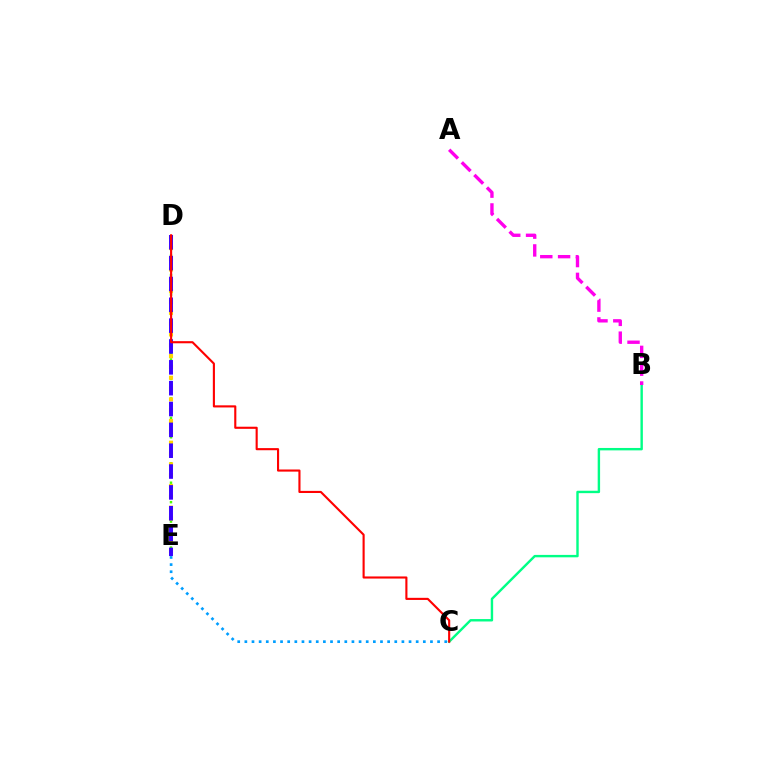{('B', 'C'): [{'color': '#00ff86', 'line_style': 'solid', 'thickness': 1.74}], ('A', 'B'): [{'color': '#ff00ed', 'line_style': 'dashed', 'thickness': 2.42}], ('D', 'E'): [{'color': '#4fff00', 'line_style': 'dotted', 'thickness': 1.76}, {'color': '#ffd500', 'line_style': 'dotted', 'thickness': 2.94}, {'color': '#3700ff', 'line_style': 'dashed', 'thickness': 2.83}], ('C', 'D'): [{'color': '#ff0000', 'line_style': 'solid', 'thickness': 1.53}], ('C', 'E'): [{'color': '#009eff', 'line_style': 'dotted', 'thickness': 1.94}]}